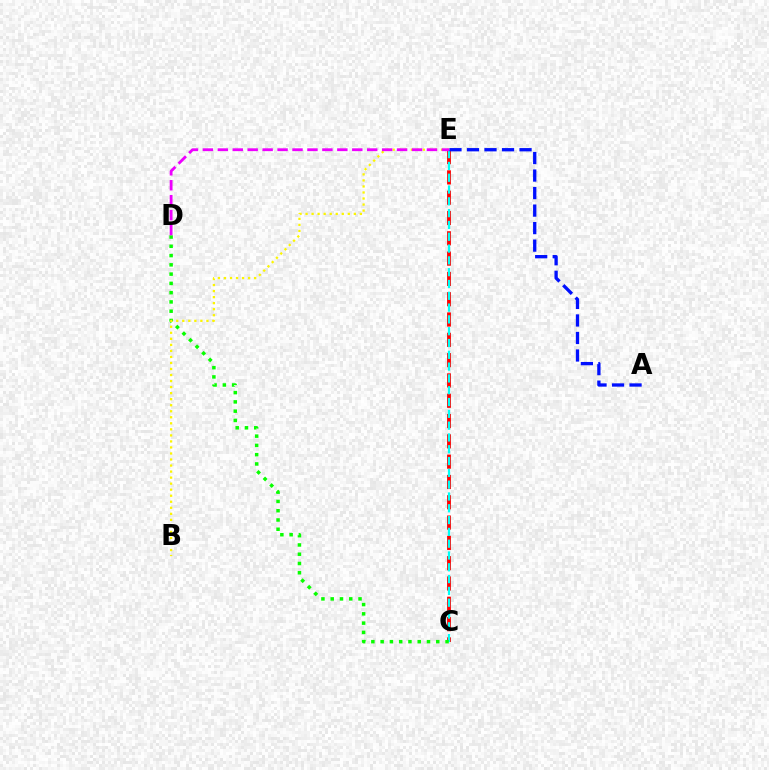{('C', 'E'): [{'color': '#ff0000', 'line_style': 'dashed', 'thickness': 2.76}, {'color': '#00fff6', 'line_style': 'dashed', 'thickness': 1.6}], ('C', 'D'): [{'color': '#08ff00', 'line_style': 'dotted', 'thickness': 2.52}], ('B', 'E'): [{'color': '#fcf500', 'line_style': 'dotted', 'thickness': 1.64}], ('A', 'E'): [{'color': '#0010ff', 'line_style': 'dashed', 'thickness': 2.38}], ('D', 'E'): [{'color': '#ee00ff', 'line_style': 'dashed', 'thickness': 2.03}]}